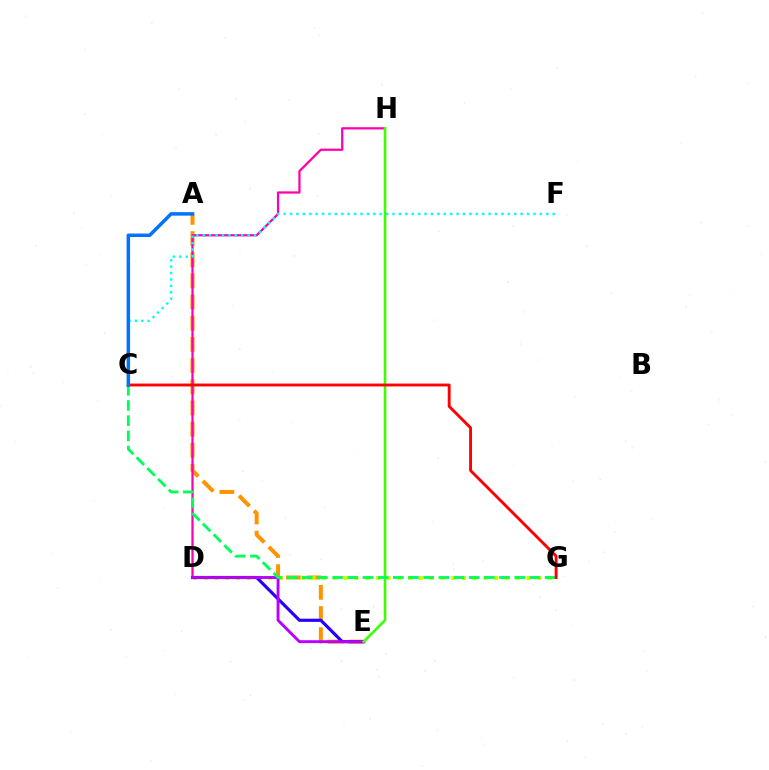{('A', 'E'): [{'color': '#ff9400', 'line_style': 'dashed', 'thickness': 2.88}], ('D', 'G'): [{'color': '#d1ff00', 'line_style': 'dotted', 'thickness': 2.92}], ('D', 'H'): [{'color': '#ff00ac', 'line_style': 'solid', 'thickness': 1.62}], ('C', 'F'): [{'color': '#00fff6', 'line_style': 'dotted', 'thickness': 1.74}], ('D', 'E'): [{'color': '#2500ff', 'line_style': 'solid', 'thickness': 2.27}, {'color': '#b900ff', 'line_style': 'solid', 'thickness': 2.09}], ('E', 'H'): [{'color': '#3dff00', 'line_style': 'solid', 'thickness': 1.88}], ('C', 'G'): [{'color': '#00ff5c', 'line_style': 'dashed', 'thickness': 2.06}, {'color': '#ff0000', 'line_style': 'solid', 'thickness': 2.07}], ('A', 'C'): [{'color': '#0074ff', 'line_style': 'solid', 'thickness': 2.52}]}